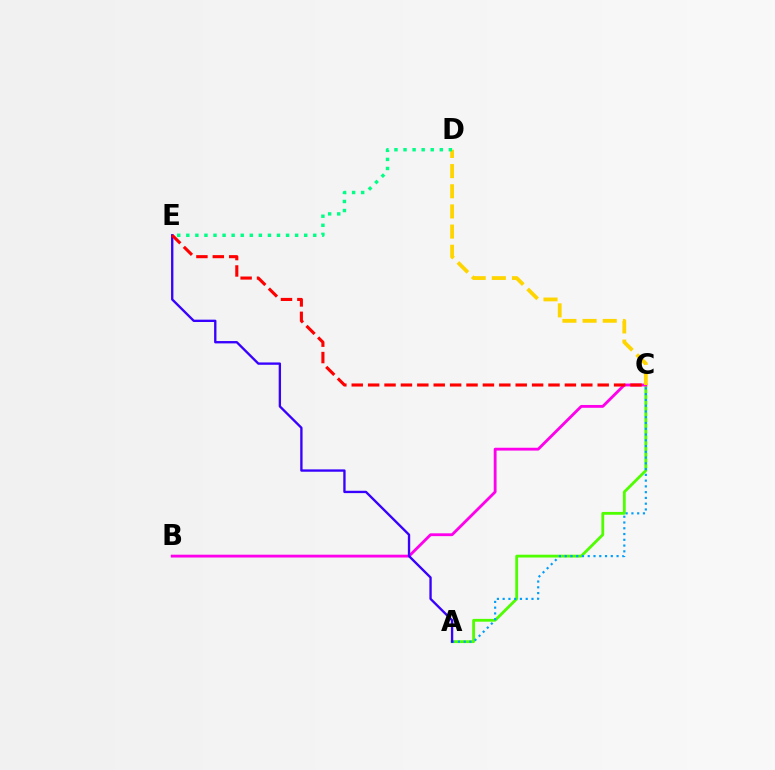{('A', 'C'): [{'color': '#4fff00', 'line_style': 'solid', 'thickness': 2.02}, {'color': '#009eff', 'line_style': 'dotted', 'thickness': 1.57}], ('B', 'C'): [{'color': '#ff00ed', 'line_style': 'solid', 'thickness': 2.04}], ('A', 'E'): [{'color': '#3700ff', 'line_style': 'solid', 'thickness': 1.69}], ('C', 'D'): [{'color': '#ffd500', 'line_style': 'dashed', 'thickness': 2.74}], ('D', 'E'): [{'color': '#00ff86', 'line_style': 'dotted', 'thickness': 2.46}], ('C', 'E'): [{'color': '#ff0000', 'line_style': 'dashed', 'thickness': 2.23}]}